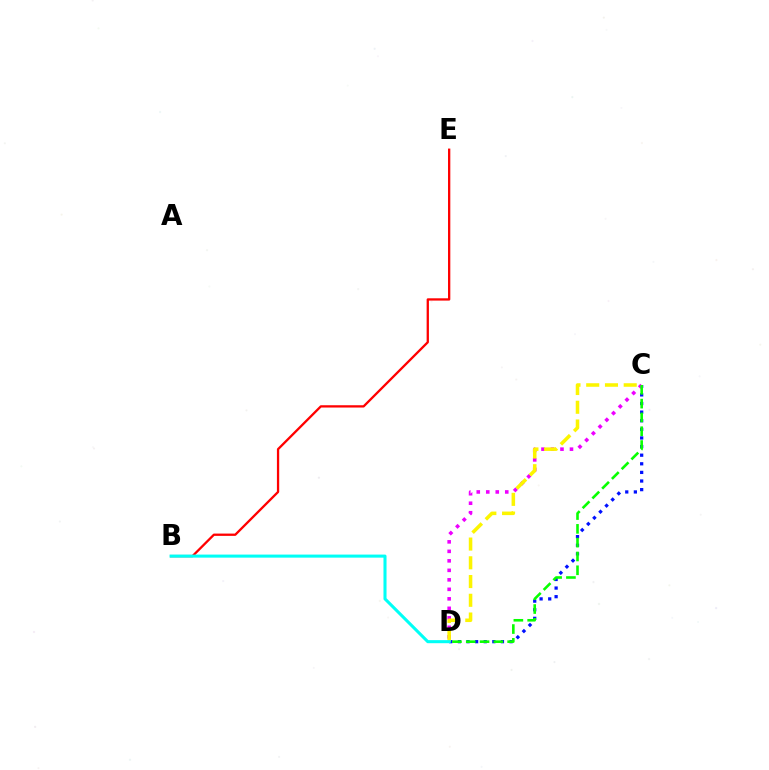{('C', 'D'): [{'color': '#0010ff', 'line_style': 'dotted', 'thickness': 2.34}, {'color': '#ee00ff', 'line_style': 'dotted', 'thickness': 2.58}, {'color': '#fcf500', 'line_style': 'dashed', 'thickness': 2.55}, {'color': '#08ff00', 'line_style': 'dashed', 'thickness': 1.87}], ('B', 'E'): [{'color': '#ff0000', 'line_style': 'solid', 'thickness': 1.65}], ('B', 'D'): [{'color': '#00fff6', 'line_style': 'solid', 'thickness': 2.2}]}